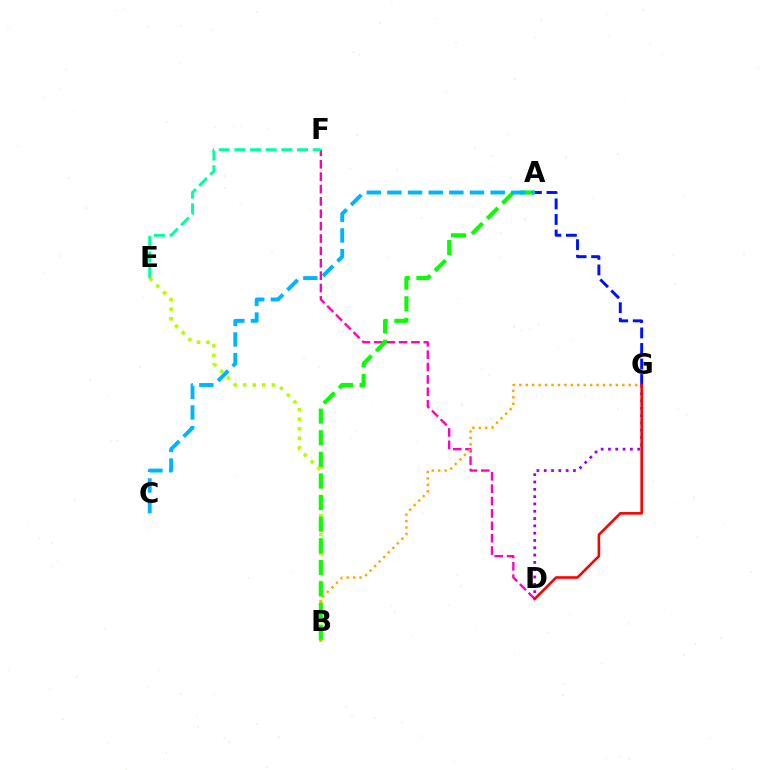{('D', 'G'): [{'color': '#9b00ff', 'line_style': 'dotted', 'thickness': 1.99}, {'color': '#ff0000', 'line_style': 'solid', 'thickness': 1.87}], ('D', 'F'): [{'color': '#ff00bd', 'line_style': 'dashed', 'thickness': 1.68}], ('B', 'E'): [{'color': '#b3ff00', 'line_style': 'dotted', 'thickness': 2.6}], ('B', 'G'): [{'color': '#ffa500', 'line_style': 'dotted', 'thickness': 1.75}], ('A', 'B'): [{'color': '#08ff00', 'line_style': 'dashed', 'thickness': 2.94}], ('A', 'G'): [{'color': '#0010ff', 'line_style': 'dashed', 'thickness': 2.11}], ('E', 'F'): [{'color': '#00ff9d', 'line_style': 'dashed', 'thickness': 2.13}], ('A', 'C'): [{'color': '#00b5ff', 'line_style': 'dashed', 'thickness': 2.81}]}